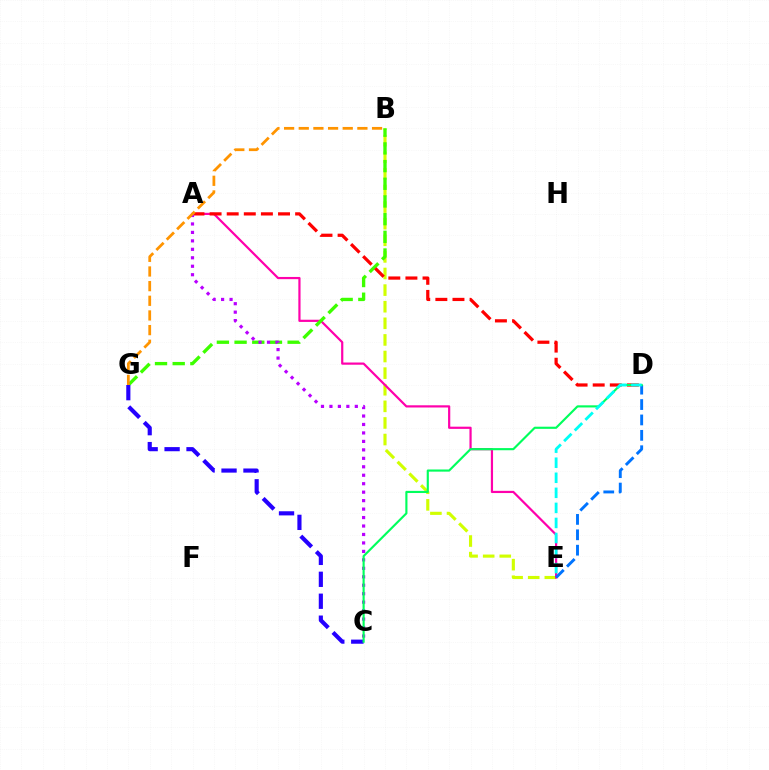{('B', 'E'): [{'color': '#d1ff00', 'line_style': 'dashed', 'thickness': 2.26}], ('A', 'E'): [{'color': '#ff00ac', 'line_style': 'solid', 'thickness': 1.59}], ('B', 'G'): [{'color': '#3dff00', 'line_style': 'dashed', 'thickness': 2.4}, {'color': '#ff9400', 'line_style': 'dashed', 'thickness': 1.99}], ('A', 'D'): [{'color': '#ff0000', 'line_style': 'dashed', 'thickness': 2.32}], ('C', 'G'): [{'color': '#2500ff', 'line_style': 'dashed', 'thickness': 2.98}], ('A', 'C'): [{'color': '#b900ff', 'line_style': 'dotted', 'thickness': 2.3}], ('D', 'E'): [{'color': '#0074ff', 'line_style': 'dashed', 'thickness': 2.09}, {'color': '#00fff6', 'line_style': 'dashed', 'thickness': 2.05}], ('C', 'D'): [{'color': '#00ff5c', 'line_style': 'solid', 'thickness': 1.55}]}